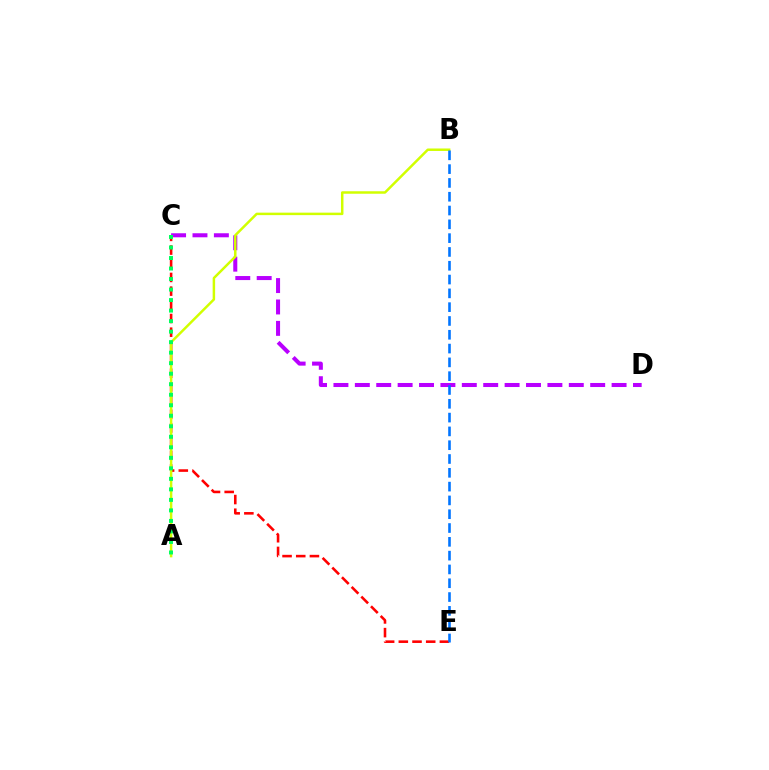{('C', 'E'): [{'color': '#ff0000', 'line_style': 'dashed', 'thickness': 1.86}], ('C', 'D'): [{'color': '#b900ff', 'line_style': 'dashed', 'thickness': 2.91}], ('A', 'B'): [{'color': '#d1ff00', 'line_style': 'solid', 'thickness': 1.79}], ('A', 'C'): [{'color': '#00ff5c', 'line_style': 'dotted', 'thickness': 2.86}], ('B', 'E'): [{'color': '#0074ff', 'line_style': 'dashed', 'thickness': 1.88}]}